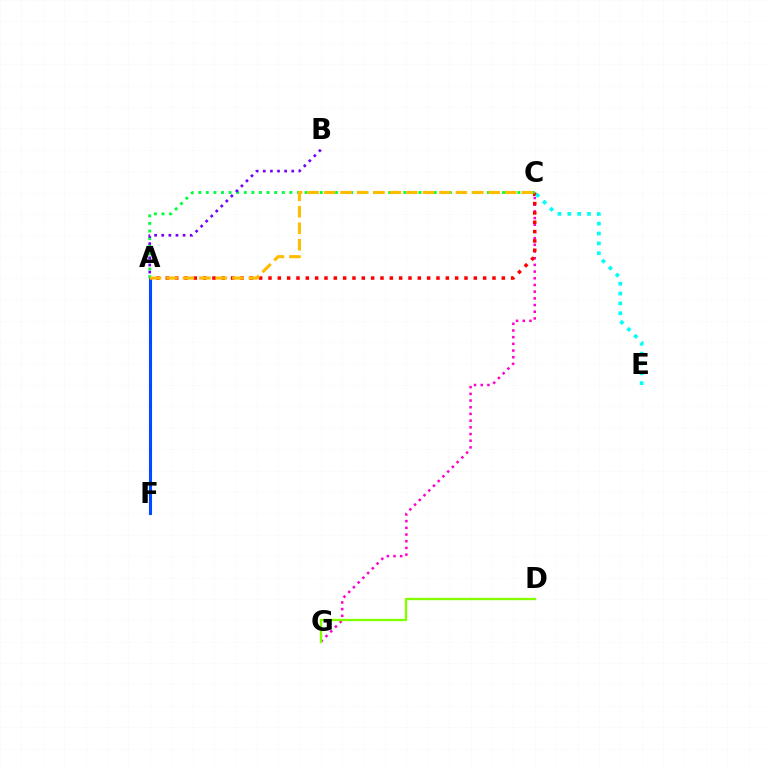{('A', 'F'): [{'color': '#004bff', 'line_style': 'solid', 'thickness': 2.21}], ('C', 'G'): [{'color': '#ff00cf', 'line_style': 'dotted', 'thickness': 1.82}], ('A', 'C'): [{'color': '#ff0000', 'line_style': 'dotted', 'thickness': 2.54}, {'color': '#00ff39', 'line_style': 'dotted', 'thickness': 2.06}, {'color': '#ffbd00', 'line_style': 'dashed', 'thickness': 2.24}], ('D', 'G'): [{'color': '#84ff00', 'line_style': 'solid', 'thickness': 1.68}], ('A', 'B'): [{'color': '#7200ff', 'line_style': 'dotted', 'thickness': 1.93}], ('C', 'E'): [{'color': '#00fff6', 'line_style': 'dotted', 'thickness': 2.67}]}